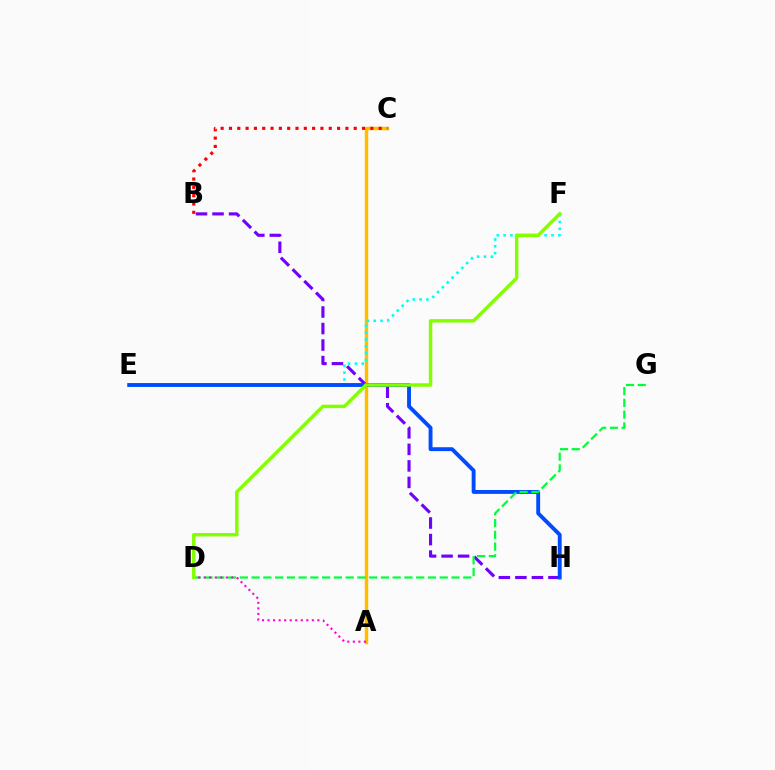{('A', 'C'): [{'color': '#ffbd00', 'line_style': 'solid', 'thickness': 2.5}], ('E', 'F'): [{'color': '#00fff6', 'line_style': 'dotted', 'thickness': 1.86}], ('B', 'H'): [{'color': '#7200ff', 'line_style': 'dashed', 'thickness': 2.25}], ('E', 'H'): [{'color': '#004bff', 'line_style': 'solid', 'thickness': 2.8}], ('D', 'G'): [{'color': '#00ff39', 'line_style': 'dashed', 'thickness': 1.6}], ('A', 'D'): [{'color': '#ff00cf', 'line_style': 'dotted', 'thickness': 1.5}], ('B', 'C'): [{'color': '#ff0000', 'line_style': 'dotted', 'thickness': 2.26}], ('D', 'F'): [{'color': '#84ff00', 'line_style': 'solid', 'thickness': 2.48}]}